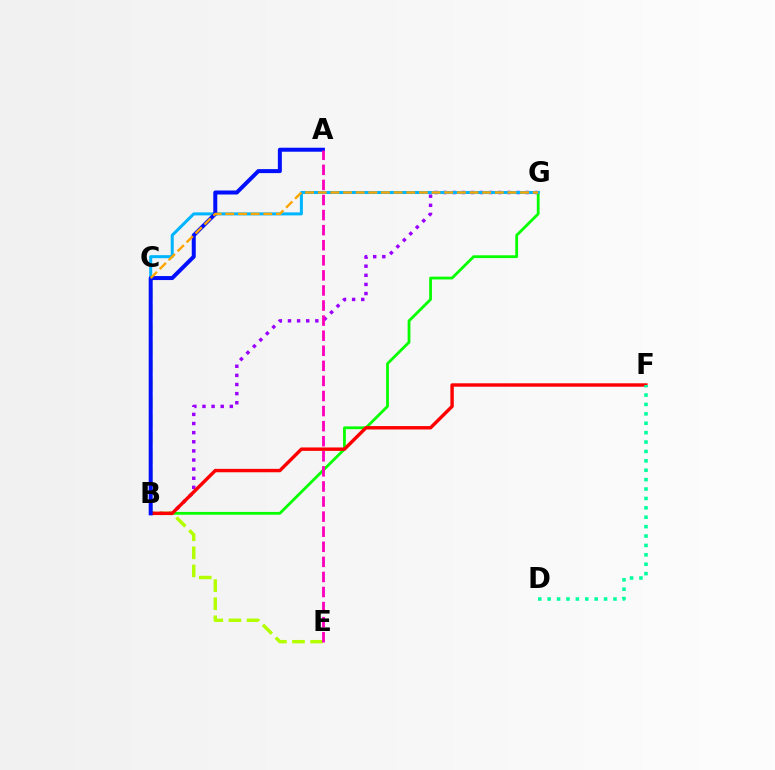{('B', 'G'): [{'color': '#9b00ff', 'line_style': 'dotted', 'thickness': 2.48}, {'color': '#08ff00', 'line_style': 'solid', 'thickness': 2.01}], ('C', 'E'): [{'color': '#b3ff00', 'line_style': 'dashed', 'thickness': 2.46}], ('C', 'G'): [{'color': '#00b5ff', 'line_style': 'solid', 'thickness': 2.18}, {'color': '#ffa500', 'line_style': 'dashed', 'thickness': 1.72}], ('B', 'F'): [{'color': '#ff0000', 'line_style': 'solid', 'thickness': 2.46}], ('A', 'B'): [{'color': '#0010ff', 'line_style': 'solid', 'thickness': 2.88}], ('A', 'E'): [{'color': '#ff00bd', 'line_style': 'dashed', 'thickness': 2.05}], ('D', 'F'): [{'color': '#00ff9d', 'line_style': 'dotted', 'thickness': 2.55}]}